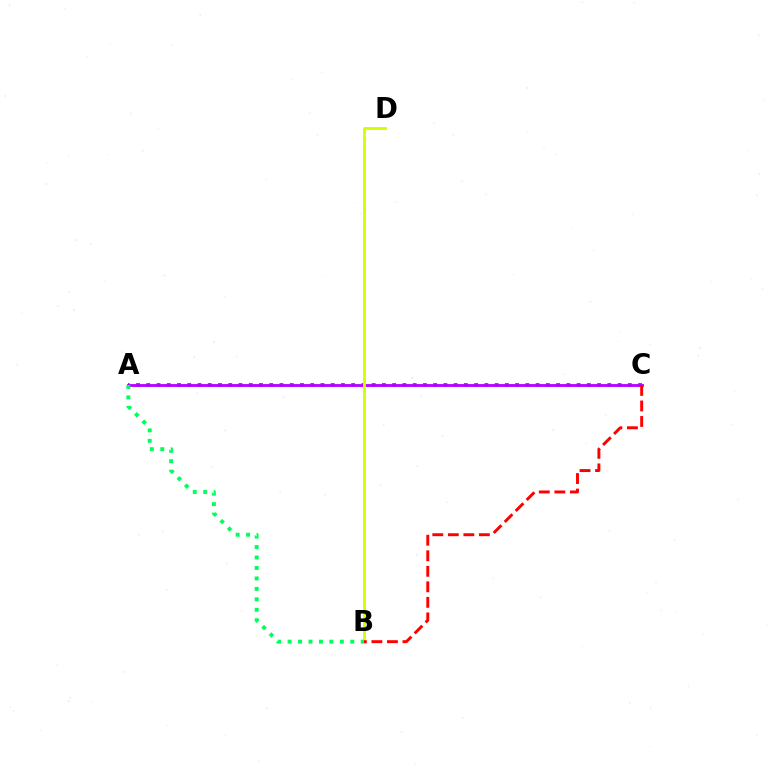{('A', 'C'): [{'color': '#0074ff', 'line_style': 'dotted', 'thickness': 2.78}, {'color': '#b900ff', 'line_style': 'solid', 'thickness': 2.04}], ('B', 'D'): [{'color': '#d1ff00', 'line_style': 'solid', 'thickness': 2.06}], ('B', 'C'): [{'color': '#ff0000', 'line_style': 'dashed', 'thickness': 2.11}], ('A', 'B'): [{'color': '#00ff5c', 'line_style': 'dotted', 'thickness': 2.84}]}